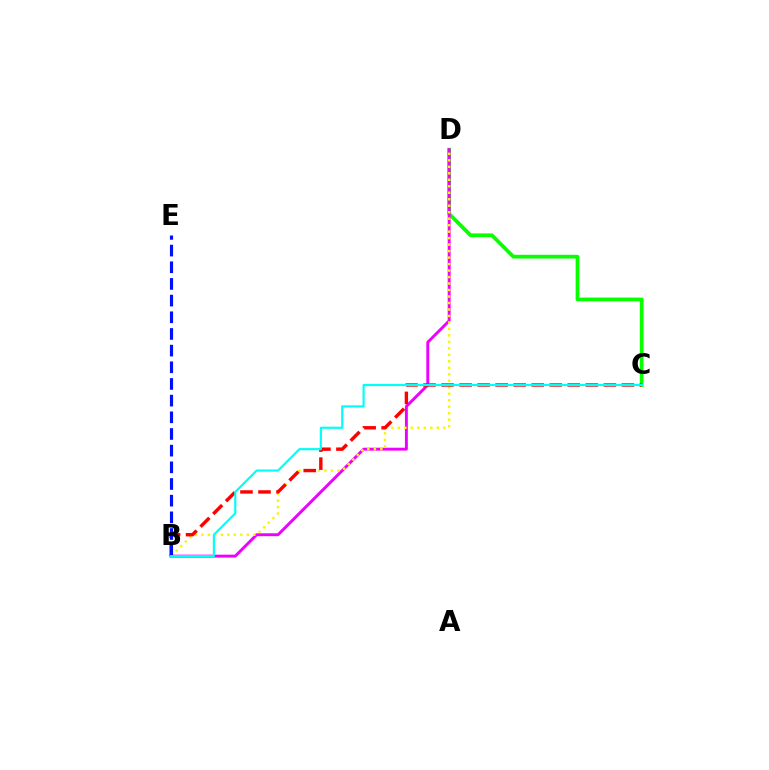{('C', 'D'): [{'color': '#08ff00', 'line_style': 'solid', 'thickness': 2.69}], ('B', 'D'): [{'color': '#ee00ff', 'line_style': 'solid', 'thickness': 2.1}, {'color': '#fcf500', 'line_style': 'dotted', 'thickness': 1.76}], ('B', 'C'): [{'color': '#ff0000', 'line_style': 'dashed', 'thickness': 2.45}, {'color': '#00fff6', 'line_style': 'solid', 'thickness': 1.56}], ('B', 'E'): [{'color': '#0010ff', 'line_style': 'dashed', 'thickness': 2.26}]}